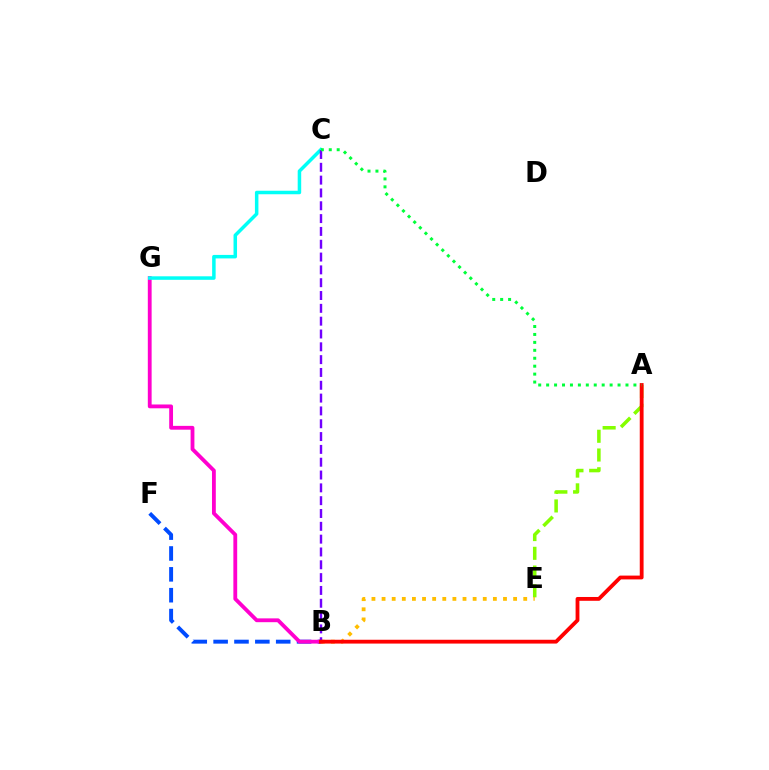{('A', 'E'): [{'color': '#84ff00', 'line_style': 'dashed', 'thickness': 2.55}], ('B', 'F'): [{'color': '#004bff', 'line_style': 'dashed', 'thickness': 2.83}], ('B', 'G'): [{'color': '#ff00cf', 'line_style': 'solid', 'thickness': 2.75}], ('B', 'E'): [{'color': '#ffbd00', 'line_style': 'dotted', 'thickness': 2.75}], ('C', 'G'): [{'color': '#00fff6', 'line_style': 'solid', 'thickness': 2.52}], ('B', 'C'): [{'color': '#7200ff', 'line_style': 'dashed', 'thickness': 1.74}], ('A', 'B'): [{'color': '#ff0000', 'line_style': 'solid', 'thickness': 2.75}], ('A', 'C'): [{'color': '#00ff39', 'line_style': 'dotted', 'thickness': 2.16}]}